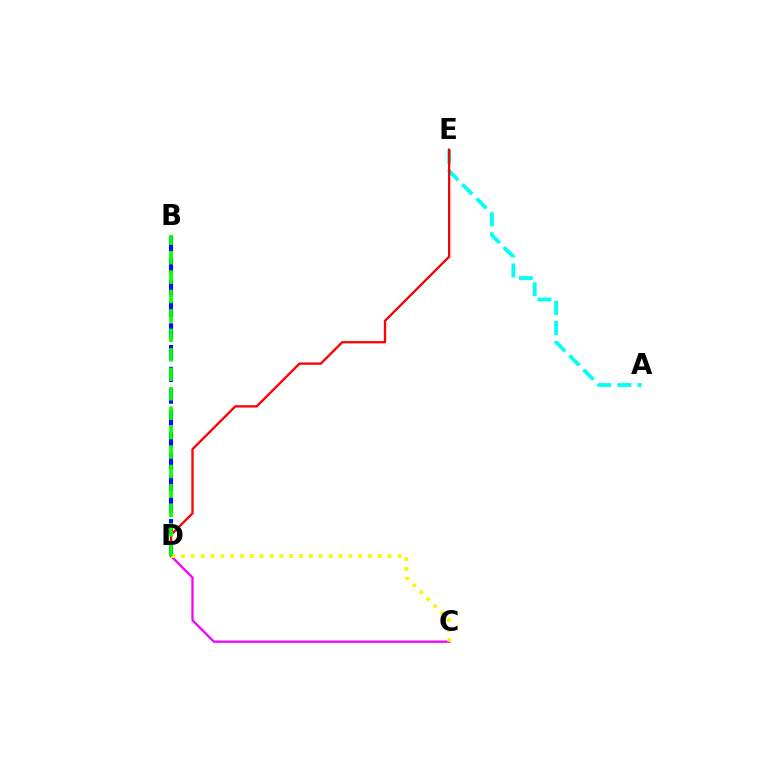{('B', 'D'): [{'color': '#0010ff', 'line_style': 'dashed', 'thickness': 2.96}, {'color': '#08ff00', 'line_style': 'dashed', 'thickness': 2.64}], ('A', 'E'): [{'color': '#00fff6', 'line_style': 'dashed', 'thickness': 2.72}], ('D', 'E'): [{'color': '#ff0000', 'line_style': 'solid', 'thickness': 1.66}], ('C', 'D'): [{'color': '#ee00ff', 'line_style': 'solid', 'thickness': 1.63}, {'color': '#fcf500', 'line_style': 'dotted', 'thickness': 2.67}]}